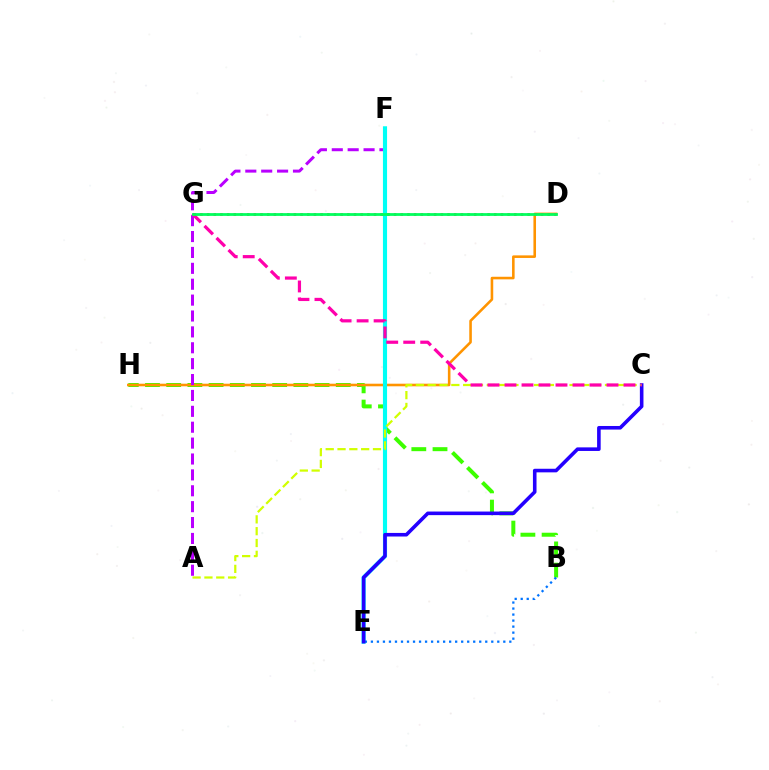{('B', 'H'): [{'color': '#3dff00', 'line_style': 'dashed', 'thickness': 2.88}], ('D', 'H'): [{'color': '#ff9400', 'line_style': 'solid', 'thickness': 1.86}], ('A', 'F'): [{'color': '#b900ff', 'line_style': 'dashed', 'thickness': 2.16}], ('E', 'F'): [{'color': '#00fff6', 'line_style': 'solid', 'thickness': 2.97}], ('B', 'E'): [{'color': '#0074ff', 'line_style': 'dotted', 'thickness': 1.64}], ('C', 'E'): [{'color': '#2500ff', 'line_style': 'solid', 'thickness': 2.58}], ('A', 'C'): [{'color': '#d1ff00', 'line_style': 'dashed', 'thickness': 1.61}], ('C', 'G'): [{'color': '#ff00ac', 'line_style': 'dashed', 'thickness': 2.31}], ('D', 'G'): [{'color': '#ff0000', 'line_style': 'dotted', 'thickness': 1.81}, {'color': '#00ff5c', 'line_style': 'solid', 'thickness': 2.0}]}